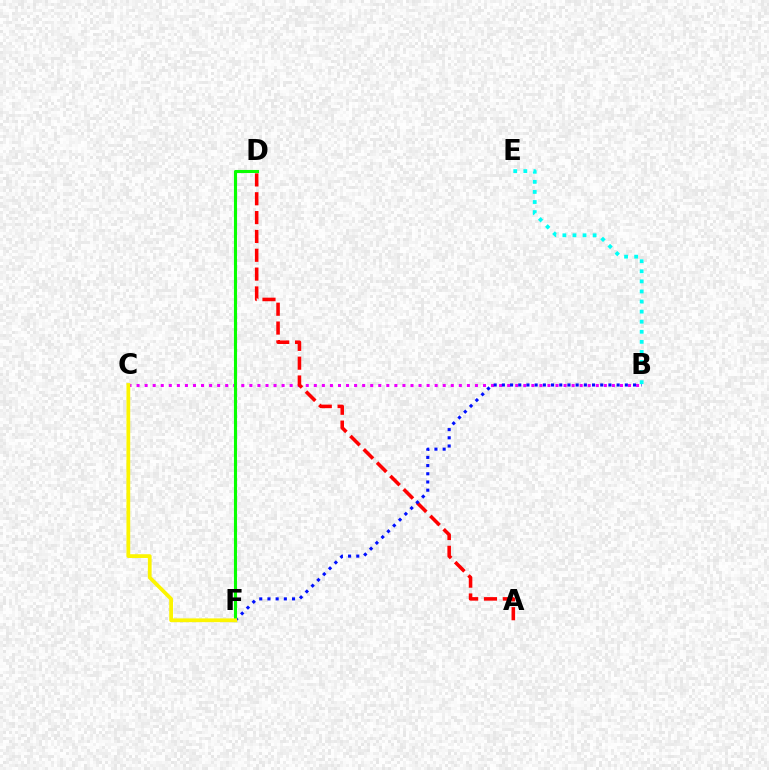{('B', 'C'): [{'color': '#ee00ff', 'line_style': 'dotted', 'thickness': 2.19}], ('A', 'D'): [{'color': '#ff0000', 'line_style': 'dashed', 'thickness': 2.56}], ('B', 'F'): [{'color': '#0010ff', 'line_style': 'dotted', 'thickness': 2.23}], ('D', 'F'): [{'color': '#08ff00', 'line_style': 'solid', 'thickness': 2.23}], ('C', 'F'): [{'color': '#fcf500', 'line_style': 'solid', 'thickness': 2.71}], ('B', 'E'): [{'color': '#00fff6', 'line_style': 'dotted', 'thickness': 2.74}]}